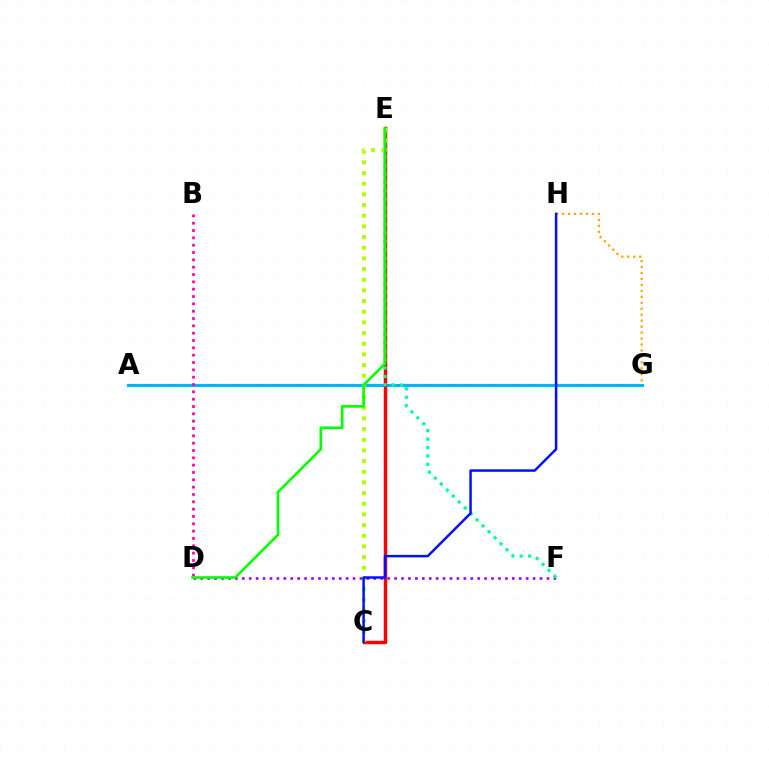{('D', 'F'): [{'color': '#9b00ff', 'line_style': 'dotted', 'thickness': 1.88}], ('G', 'H'): [{'color': '#ffa500', 'line_style': 'dotted', 'thickness': 1.62}], ('A', 'G'): [{'color': '#00b5ff', 'line_style': 'solid', 'thickness': 2.26}], ('C', 'E'): [{'color': '#ff0000', 'line_style': 'solid', 'thickness': 2.51}, {'color': '#b3ff00', 'line_style': 'dotted', 'thickness': 2.9}], ('E', 'F'): [{'color': '#00ff9d', 'line_style': 'dotted', 'thickness': 2.29}], ('B', 'D'): [{'color': '#ff00bd', 'line_style': 'dotted', 'thickness': 1.99}], ('C', 'H'): [{'color': '#0010ff', 'line_style': 'solid', 'thickness': 1.79}], ('D', 'E'): [{'color': '#08ff00', 'line_style': 'solid', 'thickness': 1.9}]}